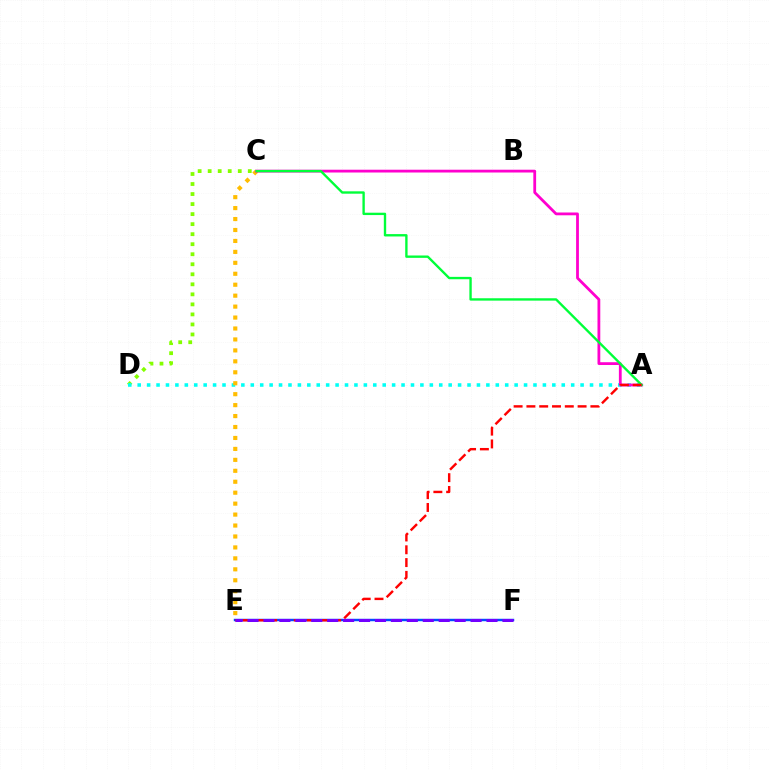{('C', 'D'): [{'color': '#84ff00', 'line_style': 'dotted', 'thickness': 2.72}], ('E', 'F'): [{'color': '#004bff', 'line_style': 'solid', 'thickness': 1.76}, {'color': '#7200ff', 'line_style': 'dashed', 'thickness': 2.16}], ('A', 'D'): [{'color': '#00fff6', 'line_style': 'dotted', 'thickness': 2.56}], ('C', 'E'): [{'color': '#ffbd00', 'line_style': 'dotted', 'thickness': 2.97}], ('A', 'C'): [{'color': '#ff00cf', 'line_style': 'solid', 'thickness': 2.01}, {'color': '#00ff39', 'line_style': 'solid', 'thickness': 1.7}], ('A', 'E'): [{'color': '#ff0000', 'line_style': 'dashed', 'thickness': 1.74}]}